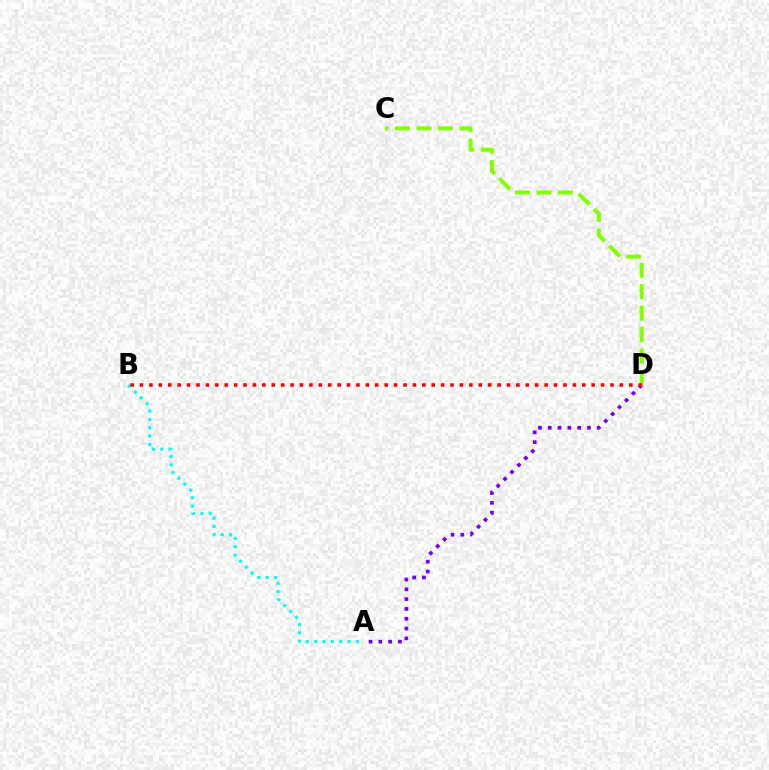{('A', 'D'): [{'color': '#7200ff', 'line_style': 'dotted', 'thickness': 2.66}], ('C', 'D'): [{'color': '#84ff00', 'line_style': 'dashed', 'thickness': 2.92}], ('A', 'B'): [{'color': '#00fff6', 'line_style': 'dotted', 'thickness': 2.27}], ('B', 'D'): [{'color': '#ff0000', 'line_style': 'dotted', 'thickness': 2.56}]}